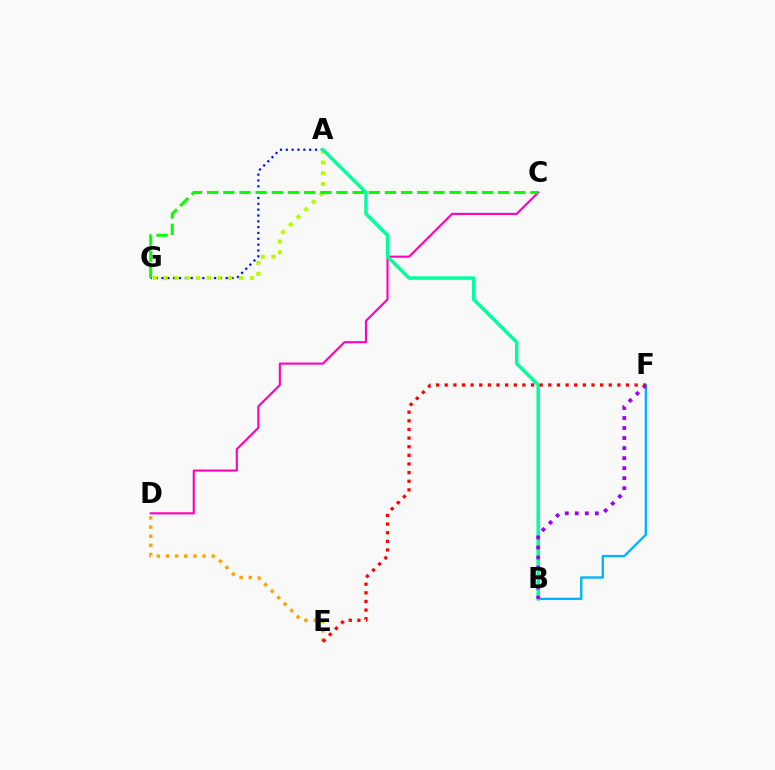{('B', 'F'): [{'color': '#00b5ff', 'line_style': 'solid', 'thickness': 1.7}, {'color': '#9b00ff', 'line_style': 'dotted', 'thickness': 2.72}], ('A', 'G'): [{'color': '#0010ff', 'line_style': 'dotted', 'thickness': 1.58}, {'color': '#b3ff00', 'line_style': 'dotted', 'thickness': 2.93}], ('C', 'D'): [{'color': '#ff00bd', 'line_style': 'solid', 'thickness': 1.52}], ('A', 'B'): [{'color': '#00ff9d', 'line_style': 'solid', 'thickness': 2.49}], ('D', 'E'): [{'color': '#ffa500', 'line_style': 'dotted', 'thickness': 2.49}], ('E', 'F'): [{'color': '#ff0000', 'line_style': 'dotted', 'thickness': 2.35}], ('C', 'G'): [{'color': '#08ff00', 'line_style': 'dashed', 'thickness': 2.2}]}